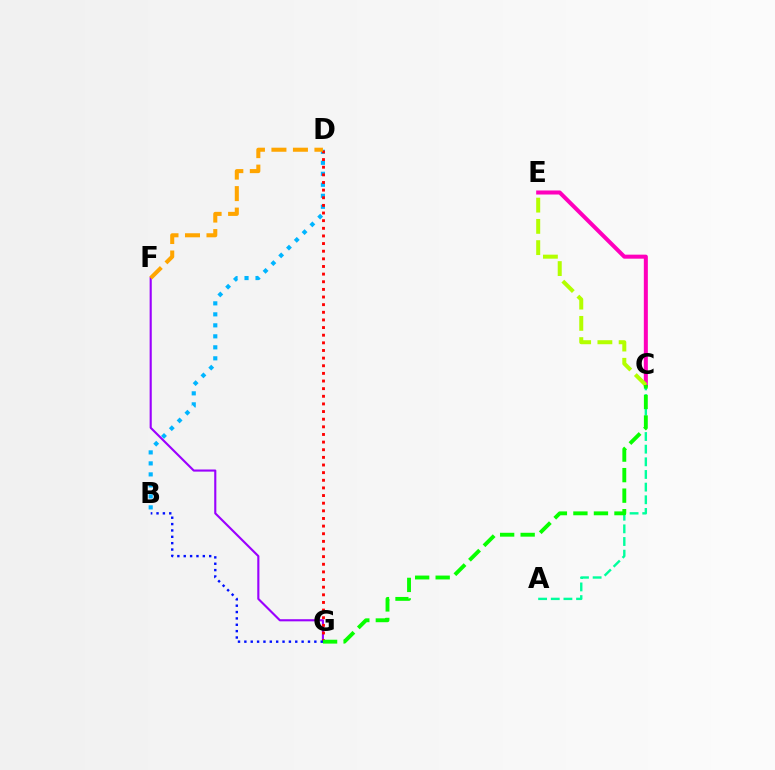{('C', 'E'): [{'color': '#ff00bd', 'line_style': 'solid', 'thickness': 2.9}, {'color': '#b3ff00', 'line_style': 'dashed', 'thickness': 2.89}], ('A', 'C'): [{'color': '#00ff9d', 'line_style': 'dashed', 'thickness': 1.72}], ('F', 'G'): [{'color': '#9b00ff', 'line_style': 'solid', 'thickness': 1.53}], ('B', 'D'): [{'color': '#00b5ff', 'line_style': 'dotted', 'thickness': 2.99}], ('D', 'G'): [{'color': '#ff0000', 'line_style': 'dotted', 'thickness': 2.07}], ('D', 'F'): [{'color': '#ffa500', 'line_style': 'dashed', 'thickness': 2.92}], ('C', 'G'): [{'color': '#08ff00', 'line_style': 'dashed', 'thickness': 2.79}], ('B', 'G'): [{'color': '#0010ff', 'line_style': 'dotted', 'thickness': 1.73}]}